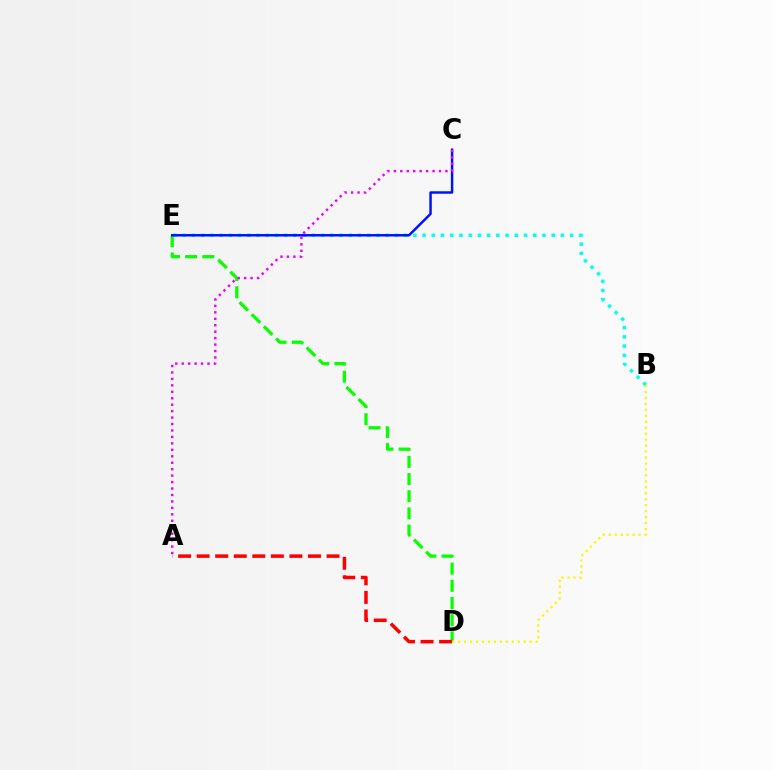{('D', 'E'): [{'color': '#08ff00', 'line_style': 'dashed', 'thickness': 2.33}], ('A', 'D'): [{'color': '#ff0000', 'line_style': 'dashed', 'thickness': 2.52}], ('B', 'E'): [{'color': '#00fff6', 'line_style': 'dotted', 'thickness': 2.51}], ('B', 'D'): [{'color': '#fcf500', 'line_style': 'dotted', 'thickness': 1.62}], ('C', 'E'): [{'color': '#0010ff', 'line_style': 'solid', 'thickness': 1.78}], ('A', 'C'): [{'color': '#ee00ff', 'line_style': 'dotted', 'thickness': 1.75}]}